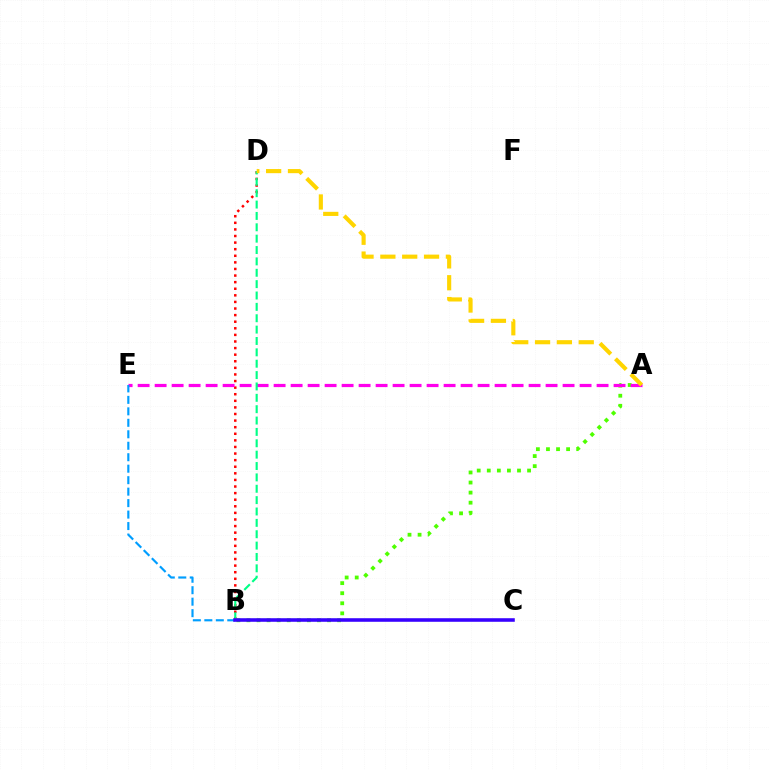{('B', 'D'): [{'color': '#ff0000', 'line_style': 'dotted', 'thickness': 1.79}, {'color': '#00ff86', 'line_style': 'dashed', 'thickness': 1.54}], ('A', 'B'): [{'color': '#4fff00', 'line_style': 'dotted', 'thickness': 2.74}], ('A', 'E'): [{'color': '#ff00ed', 'line_style': 'dashed', 'thickness': 2.31}], ('A', 'D'): [{'color': '#ffd500', 'line_style': 'dashed', 'thickness': 2.97}], ('B', 'E'): [{'color': '#009eff', 'line_style': 'dashed', 'thickness': 1.56}], ('B', 'C'): [{'color': '#3700ff', 'line_style': 'solid', 'thickness': 2.56}]}